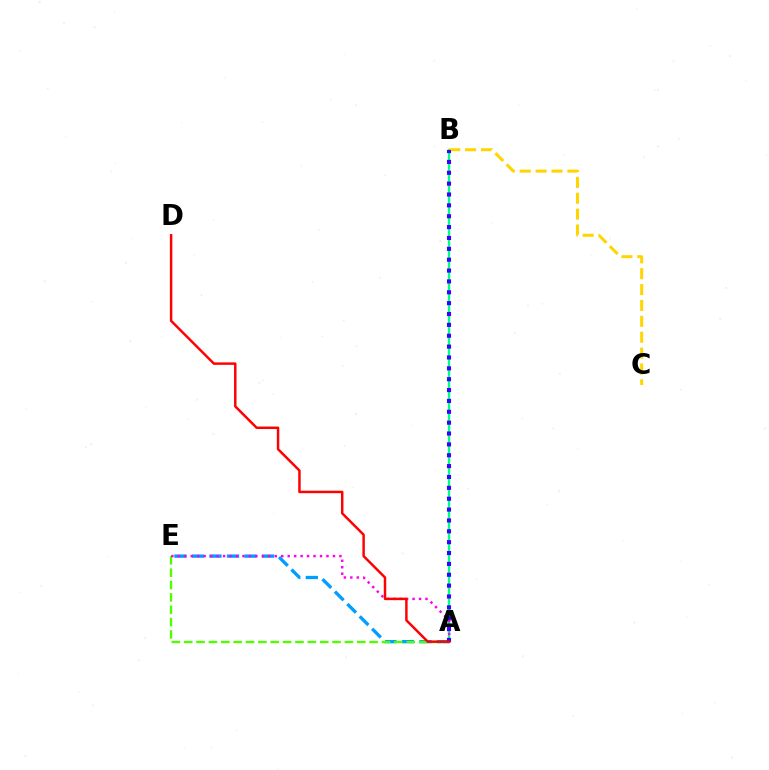{('A', 'B'): [{'color': '#00ff86', 'line_style': 'solid', 'thickness': 1.69}, {'color': '#3700ff', 'line_style': 'dotted', 'thickness': 2.95}], ('A', 'E'): [{'color': '#009eff', 'line_style': 'dashed', 'thickness': 2.38}, {'color': '#4fff00', 'line_style': 'dashed', 'thickness': 1.68}, {'color': '#ff00ed', 'line_style': 'dotted', 'thickness': 1.76}], ('B', 'C'): [{'color': '#ffd500', 'line_style': 'dashed', 'thickness': 2.16}], ('A', 'D'): [{'color': '#ff0000', 'line_style': 'solid', 'thickness': 1.78}]}